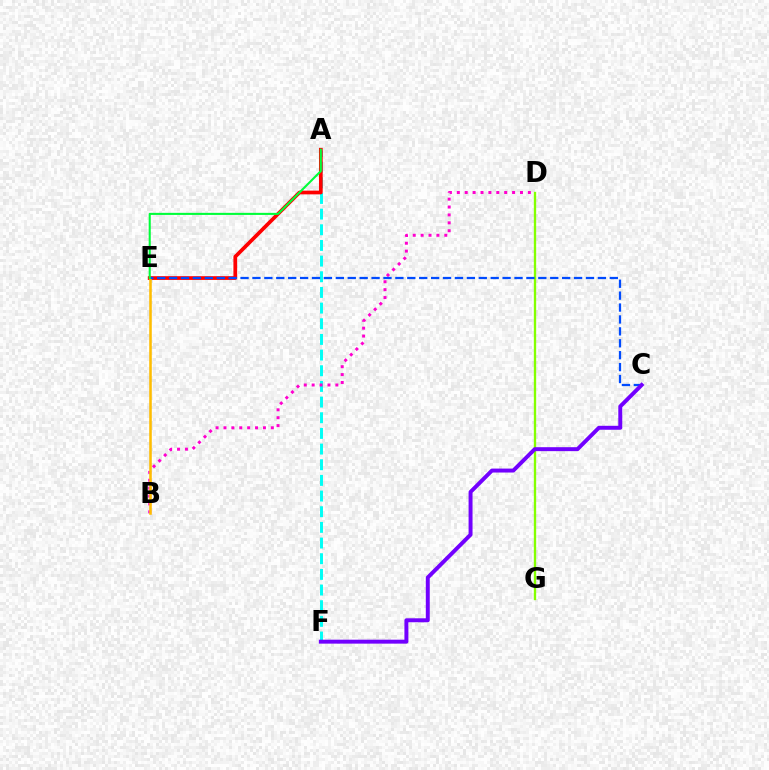{('A', 'F'): [{'color': '#00fff6', 'line_style': 'dashed', 'thickness': 2.13}], ('D', 'G'): [{'color': '#84ff00', 'line_style': 'solid', 'thickness': 1.68}], ('A', 'E'): [{'color': '#ff0000', 'line_style': 'solid', 'thickness': 2.68}, {'color': '#00ff39', 'line_style': 'solid', 'thickness': 1.5}], ('B', 'D'): [{'color': '#ff00cf', 'line_style': 'dotted', 'thickness': 2.15}], ('B', 'E'): [{'color': '#ffbd00', 'line_style': 'solid', 'thickness': 1.84}], ('C', 'E'): [{'color': '#004bff', 'line_style': 'dashed', 'thickness': 1.62}], ('C', 'F'): [{'color': '#7200ff', 'line_style': 'solid', 'thickness': 2.85}]}